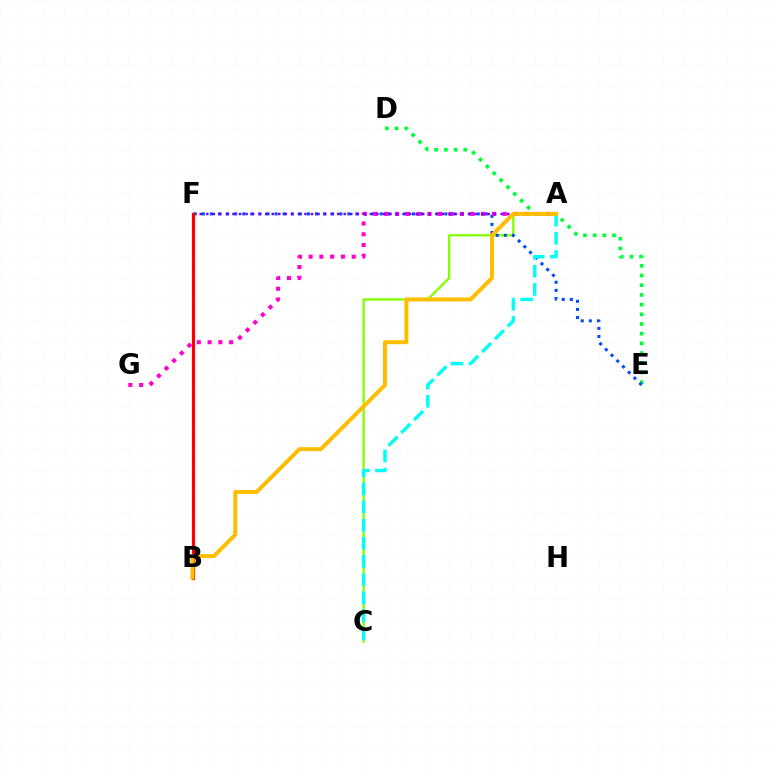{('A', 'C'): [{'color': '#84ff00', 'line_style': 'solid', 'thickness': 1.67}, {'color': '#00fff6', 'line_style': 'dashed', 'thickness': 2.46}], ('D', 'E'): [{'color': '#00ff39', 'line_style': 'dotted', 'thickness': 2.63}], ('E', 'F'): [{'color': '#004bff', 'line_style': 'dotted', 'thickness': 2.2}], ('A', 'G'): [{'color': '#ff00cf', 'line_style': 'dotted', 'thickness': 2.93}], ('A', 'F'): [{'color': '#7200ff', 'line_style': 'dotted', 'thickness': 1.78}], ('B', 'F'): [{'color': '#ff0000', 'line_style': 'solid', 'thickness': 2.29}], ('A', 'B'): [{'color': '#ffbd00', 'line_style': 'solid', 'thickness': 2.88}]}